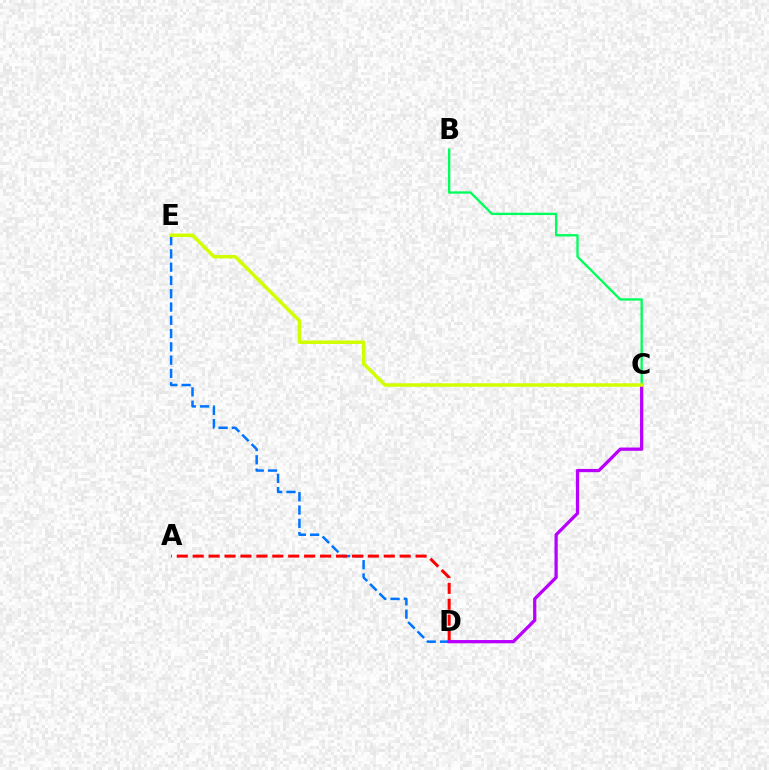{('D', 'E'): [{'color': '#0074ff', 'line_style': 'dashed', 'thickness': 1.8}], ('A', 'D'): [{'color': '#ff0000', 'line_style': 'dashed', 'thickness': 2.16}], ('C', 'D'): [{'color': '#b900ff', 'line_style': 'solid', 'thickness': 2.35}], ('B', 'C'): [{'color': '#00ff5c', 'line_style': 'solid', 'thickness': 1.68}], ('C', 'E'): [{'color': '#d1ff00', 'line_style': 'solid', 'thickness': 2.5}]}